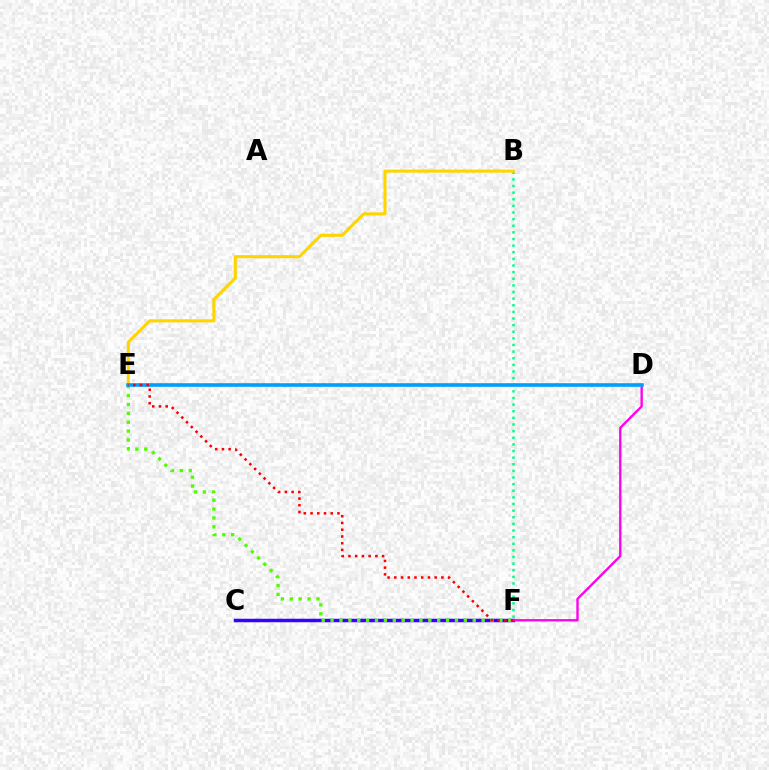{('B', 'F'): [{'color': '#00ff86', 'line_style': 'dotted', 'thickness': 1.8}], ('C', 'F'): [{'color': '#3700ff', 'line_style': 'solid', 'thickness': 2.52}], ('E', 'F'): [{'color': '#4fff00', 'line_style': 'dotted', 'thickness': 2.41}, {'color': '#ff0000', 'line_style': 'dotted', 'thickness': 1.83}], ('B', 'E'): [{'color': '#ffd500', 'line_style': 'solid', 'thickness': 2.23}], ('D', 'F'): [{'color': '#ff00ed', 'line_style': 'solid', 'thickness': 1.69}], ('D', 'E'): [{'color': '#009eff', 'line_style': 'solid', 'thickness': 2.6}]}